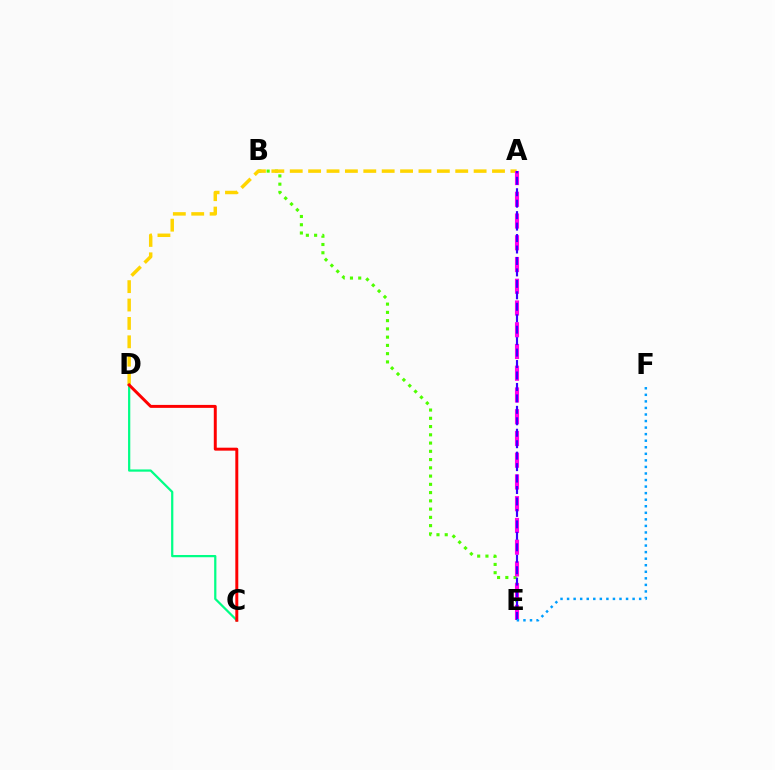{('B', 'E'): [{'color': '#4fff00', 'line_style': 'dotted', 'thickness': 2.24}], ('A', 'D'): [{'color': '#ffd500', 'line_style': 'dashed', 'thickness': 2.5}], ('C', 'D'): [{'color': '#00ff86', 'line_style': 'solid', 'thickness': 1.61}, {'color': '#ff0000', 'line_style': 'solid', 'thickness': 2.13}], ('A', 'E'): [{'color': '#ff00ed', 'line_style': 'dashed', 'thickness': 2.95}, {'color': '#3700ff', 'line_style': 'dashed', 'thickness': 1.56}], ('E', 'F'): [{'color': '#009eff', 'line_style': 'dotted', 'thickness': 1.78}]}